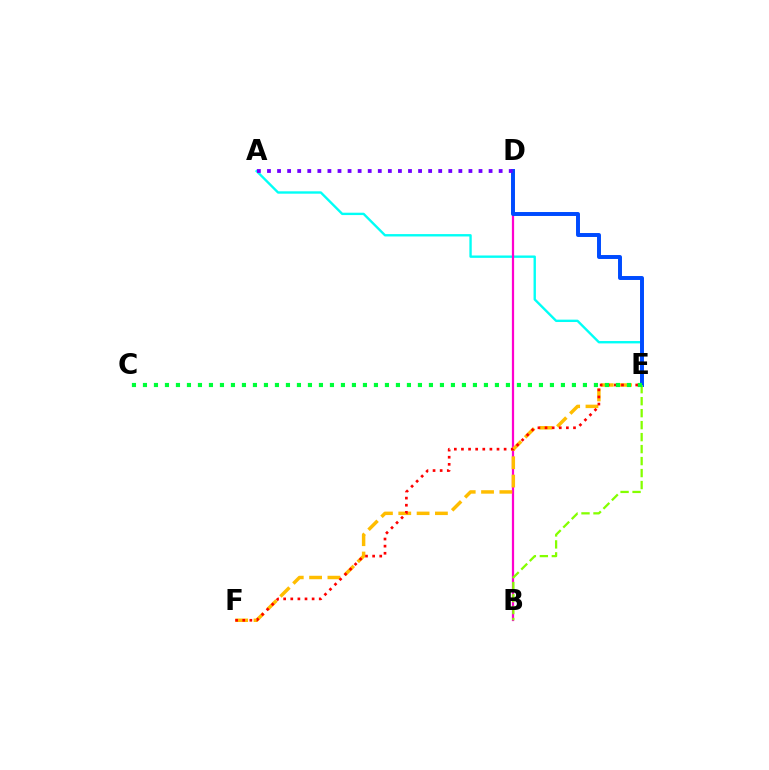{('A', 'E'): [{'color': '#00fff6', 'line_style': 'solid', 'thickness': 1.71}], ('B', 'D'): [{'color': '#ff00cf', 'line_style': 'solid', 'thickness': 1.61}], ('D', 'E'): [{'color': '#004bff', 'line_style': 'solid', 'thickness': 2.84}], ('A', 'D'): [{'color': '#7200ff', 'line_style': 'dotted', 'thickness': 2.74}], ('E', 'F'): [{'color': '#ffbd00', 'line_style': 'dashed', 'thickness': 2.49}, {'color': '#ff0000', 'line_style': 'dotted', 'thickness': 1.93}], ('B', 'E'): [{'color': '#84ff00', 'line_style': 'dashed', 'thickness': 1.63}], ('C', 'E'): [{'color': '#00ff39', 'line_style': 'dotted', 'thickness': 2.99}]}